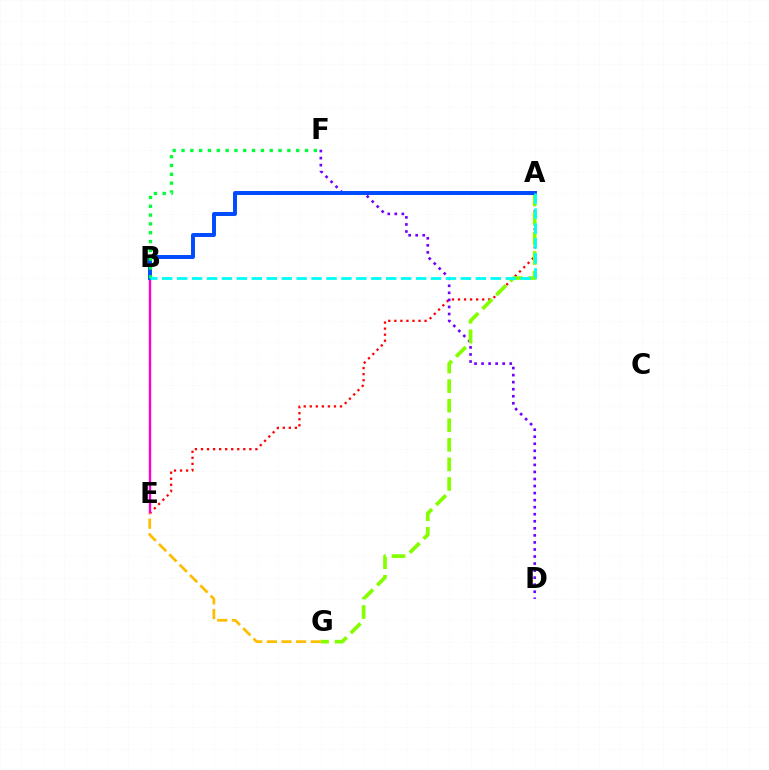{('A', 'E'): [{'color': '#ff0000', 'line_style': 'dotted', 'thickness': 1.64}], ('D', 'F'): [{'color': '#7200ff', 'line_style': 'dotted', 'thickness': 1.91}], ('A', 'G'): [{'color': '#84ff00', 'line_style': 'dashed', 'thickness': 2.66}], ('B', 'E'): [{'color': '#ff00cf', 'line_style': 'solid', 'thickness': 1.72}], ('E', 'G'): [{'color': '#ffbd00', 'line_style': 'dashed', 'thickness': 1.99}], ('A', 'B'): [{'color': '#004bff', 'line_style': 'solid', 'thickness': 2.83}, {'color': '#00fff6', 'line_style': 'dashed', 'thickness': 2.03}], ('B', 'F'): [{'color': '#00ff39', 'line_style': 'dotted', 'thickness': 2.4}]}